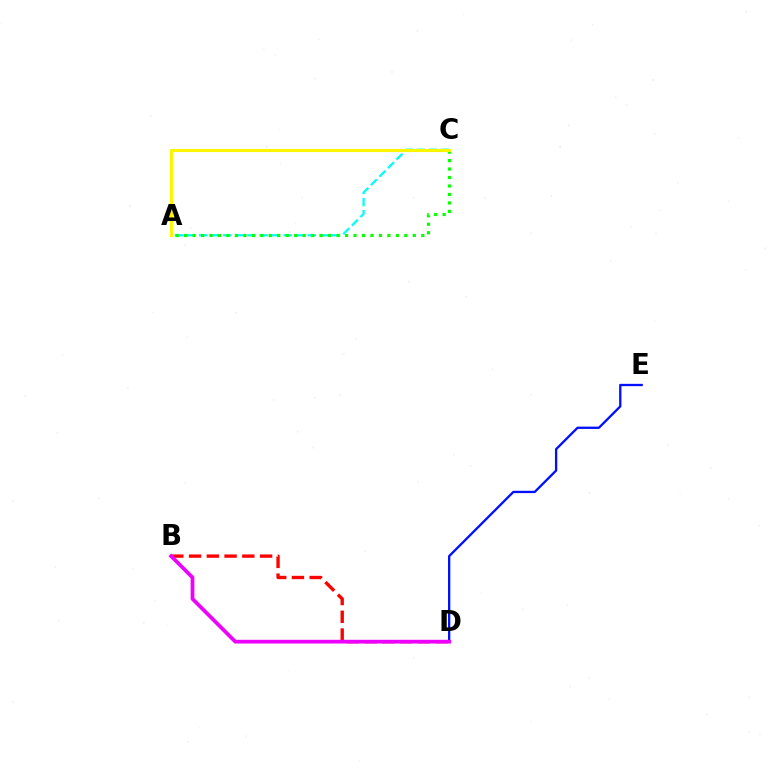{('B', 'D'): [{'color': '#ff0000', 'line_style': 'dashed', 'thickness': 2.41}, {'color': '#ee00ff', 'line_style': 'solid', 'thickness': 2.69}], ('A', 'C'): [{'color': '#00fff6', 'line_style': 'dashed', 'thickness': 1.64}, {'color': '#08ff00', 'line_style': 'dotted', 'thickness': 2.3}, {'color': '#fcf500', 'line_style': 'solid', 'thickness': 2.25}], ('D', 'E'): [{'color': '#0010ff', 'line_style': 'solid', 'thickness': 1.66}]}